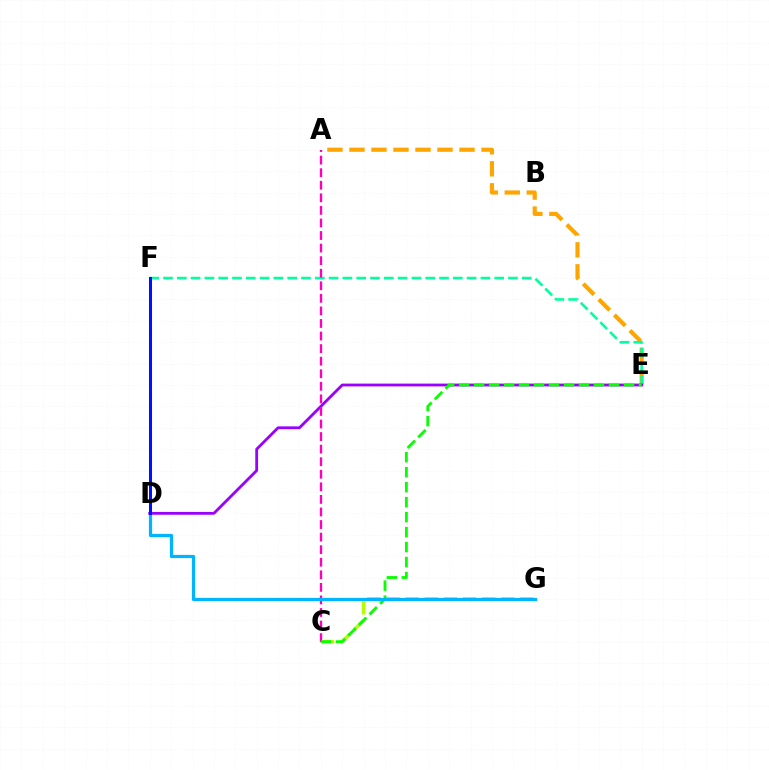{('A', 'E'): [{'color': '#ffa500', 'line_style': 'dashed', 'thickness': 2.99}], ('D', 'F'): [{'color': '#ff0000', 'line_style': 'solid', 'thickness': 2.16}, {'color': '#0010ff', 'line_style': 'solid', 'thickness': 2.18}], ('E', 'F'): [{'color': '#00ff9d', 'line_style': 'dashed', 'thickness': 1.87}], ('D', 'E'): [{'color': '#9b00ff', 'line_style': 'solid', 'thickness': 2.02}], ('C', 'G'): [{'color': '#b3ff00', 'line_style': 'dashed', 'thickness': 2.6}], ('A', 'C'): [{'color': '#ff00bd', 'line_style': 'dashed', 'thickness': 1.71}], ('C', 'E'): [{'color': '#08ff00', 'line_style': 'dashed', 'thickness': 2.04}], ('D', 'G'): [{'color': '#00b5ff', 'line_style': 'solid', 'thickness': 2.33}]}